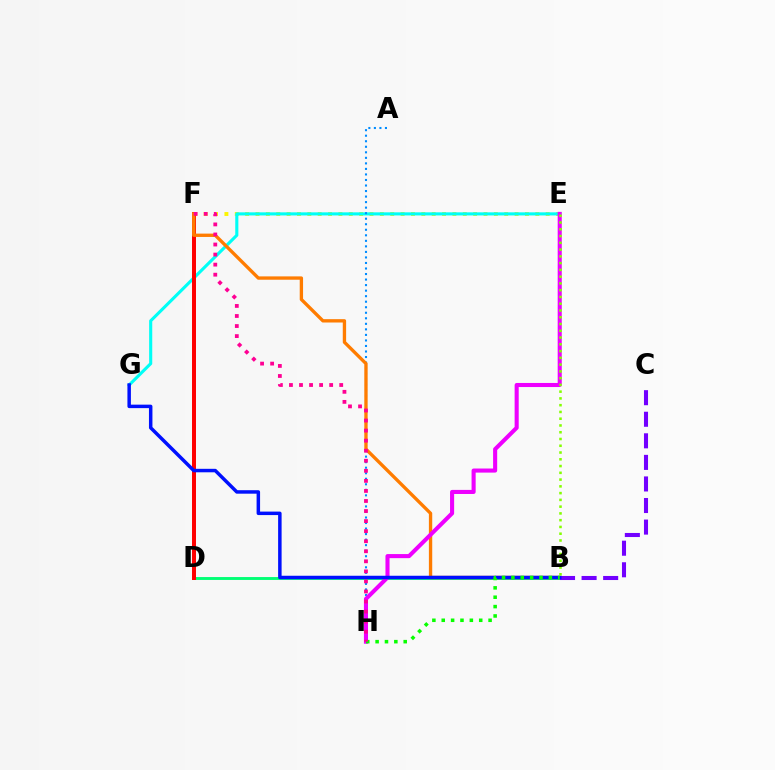{('E', 'F'): [{'color': '#fcf500', 'line_style': 'dotted', 'thickness': 2.82}], ('E', 'G'): [{'color': '#00fff6', 'line_style': 'solid', 'thickness': 2.24}], ('B', 'D'): [{'color': '#00ff74', 'line_style': 'solid', 'thickness': 2.08}], ('A', 'H'): [{'color': '#008cff', 'line_style': 'dotted', 'thickness': 1.5}], ('D', 'F'): [{'color': '#ff0000', 'line_style': 'solid', 'thickness': 2.86}], ('B', 'F'): [{'color': '#ff7c00', 'line_style': 'solid', 'thickness': 2.4}], ('B', 'C'): [{'color': '#7200ff', 'line_style': 'dashed', 'thickness': 2.93}], ('E', 'H'): [{'color': '#ee00ff', 'line_style': 'solid', 'thickness': 2.94}], ('B', 'G'): [{'color': '#0010ff', 'line_style': 'solid', 'thickness': 2.51}], ('B', 'E'): [{'color': '#84ff00', 'line_style': 'dotted', 'thickness': 1.84}], ('B', 'H'): [{'color': '#08ff00', 'line_style': 'dotted', 'thickness': 2.55}], ('F', 'H'): [{'color': '#ff0094', 'line_style': 'dotted', 'thickness': 2.73}]}